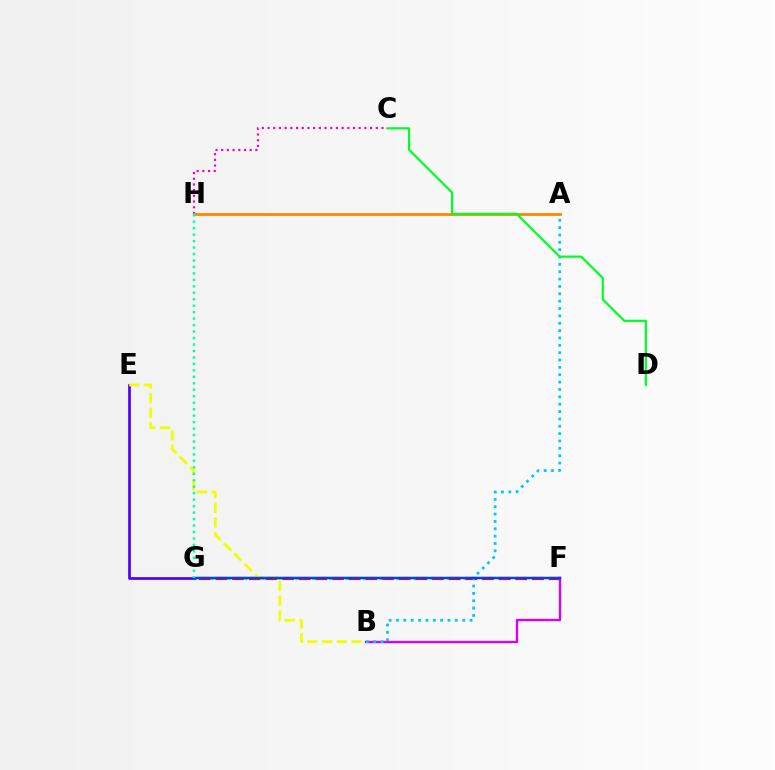{('F', 'G'): [{'color': '#66ff00', 'line_style': 'dotted', 'thickness': 2.3}, {'color': '#ff0000', 'line_style': 'dashed', 'thickness': 2.26}, {'color': '#003fff', 'line_style': 'solid', 'thickness': 1.78}], ('C', 'H'): [{'color': '#ff00a0', 'line_style': 'dotted', 'thickness': 1.55}], ('B', 'F'): [{'color': '#d600ff', 'line_style': 'solid', 'thickness': 1.69}], ('E', 'G'): [{'color': '#4f00ff', 'line_style': 'solid', 'thickness': 1.96}], ('A', 'B'): [{'color': '#00c7ff', 'line_style': 'dotted', 'thickness': 2.0}], ('B', 'E'): [{'color': '#eeff00', 'line_style': 'dashed', 'thickness': 2.0}], ('A', 'H'): [{'color': '#ff8800', 'line_style': 'solid', 'thickness': 2.02}], ('G', 'H'): [{'color': '#00ffaf', 'line_style': 'dotted', 'thickness': 1.76}], ('C', 'D'): [{'color': '#00ff27', 'line_style': 'solid', 'thickness': 1.6}]}